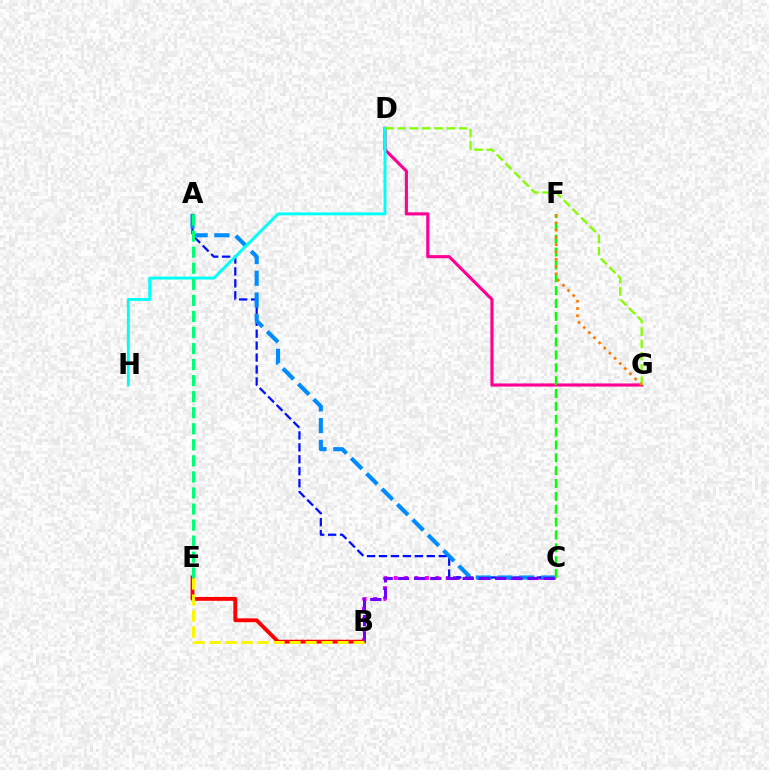{('B', 'C'): [{'color': '#ee00ff', 'line_style': 'dotted', 'thickness': 2.83}, {'color': '#7200ff', 'line_style': 'dashed', 'thickness': 2.2}], ('B', 'E'): [{'color': '#ff0000', 'line_style': 'solid', 'thickness': 2.78}, {'color': '#fcf500', 'line_style': 'dashed', 'thickness': 2.17}], ('D', 'G'): [{'color': '#ff0094', 'line_style': 'solid', 'thickness': 2.24}, {'color': '#84ff00', 'line_style': 'dashed', 'thickness': 1.67}], ('A', 'C'): [{'color': '#0010ff', 'line_style': 'dashed', 'thickness': 1.62}, {'color': '#008cff', 'line_style': 'dashed', 'thickness': 2.95}], ('D', 'H'): [{'color': '#00fff6', 'line_style': 'solid', 'thickness': 2.08}], ('A', 'E'): [{'color': '#00ff74', 'line_style': 'dashed', 'thickness': 2.18}], ('C', 'F'): [{'color': '#08ff00', 'line_style': 'dashed', 'thickness': 1.75}], ('F', 'G'): [{'color': '#ff7c00', 'line_style': 'dotted', 'thickness': 1.97}]}